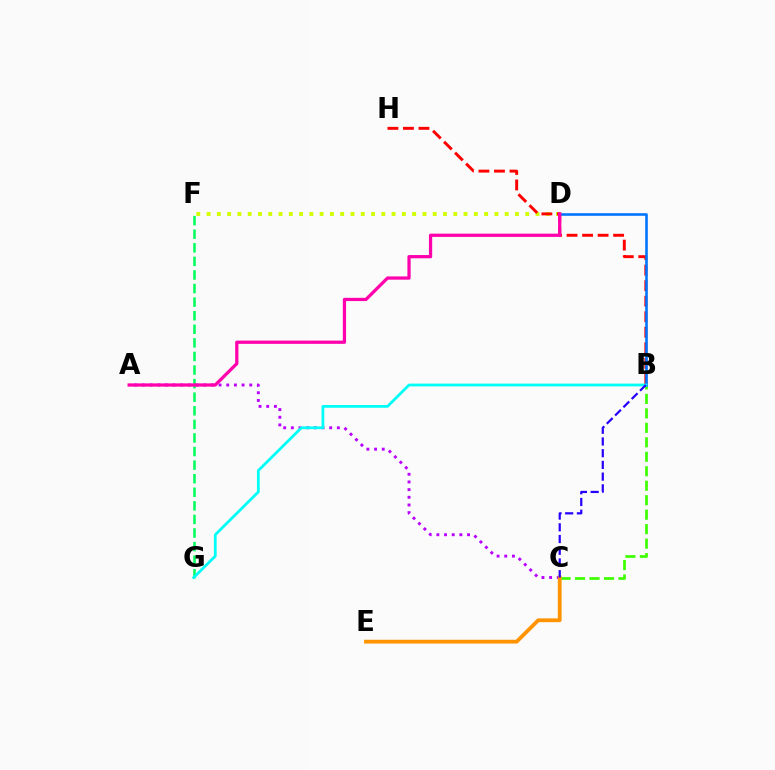{('D', 'F'): [{'color': '#d1ff00', 'line_style': 'dotted', 'thickness': 2.79}], ('B', 'H'): [{'color': '#ff0000', 'line_style': 'dashed', 'thickness': 2.11}], ('F', 'G'): [{'color': '#00ff5c', 'line_style': 'dashed', 'thickness': 1.85}], ('A', 'C'): [{'color': '#b900ff', 'line_style': 'dotted', 'thickness': 2.08}], ('B', 'C'): [{'color': '#3dff00', 'line_style': 'dashed', 'thickness': 1.97}, {'color': '#2500ff', 'line_style': 'dashed', 'thickness': 1.59}], ('B', 'D'): [{'color': '#0074ff', 'line_style': 'solid', 'thickness': 1.87}], ('C', 'E'): [{'color': '#ff9400', 'line_style': 'solid', 'thickness': 2.74}], ('B', 'G'): [{'color': '#00fff6', 'line_style': 'solid', 'thickness': 1.99}], ('A', 'D'): [{'color': '#ff00ac', 'line_style': 'solid', 'thickness': 2.33}]}